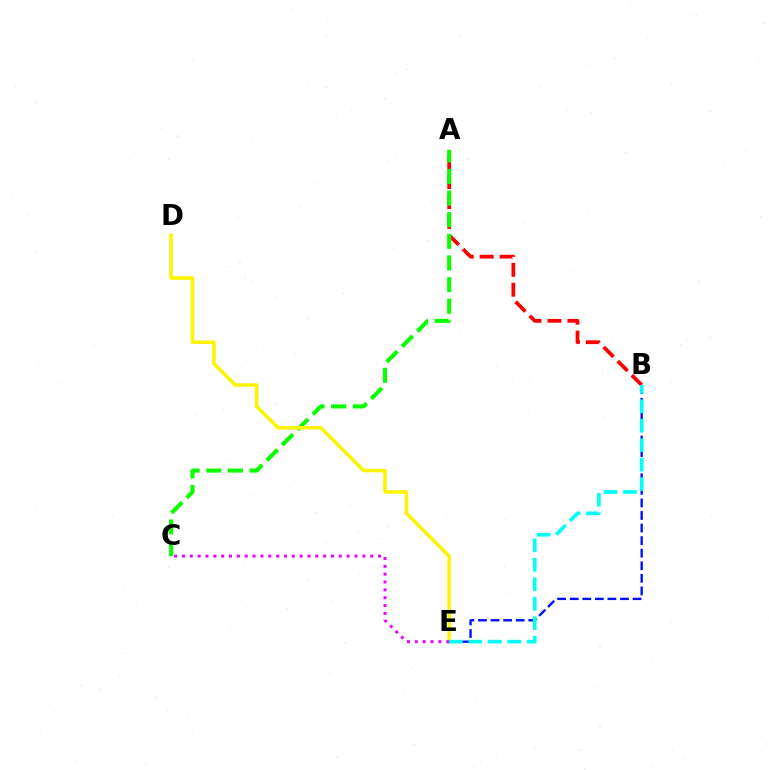{('A', 'B'): [{'color': '#ff0000', 'line_style': 'dashed', 'thickness': 2.7}], ('A', 'C'): [{'color': '#08ff00', 'line_style': 'dashed', 'thickness': 2.94}], ('D', 'E'): [{'color': '#fcf500', 'line_style': 'solid', 'thickness': 2.54}], ('C', 'E'): [{'color': '#ee00ff', 'line_style': 'dotted', 'thickness': 2.13}], ('B', 'E'): [{'color': '#0010ff', 'line_style': 'dashed', 'thickness': 1.71}, {'color': '#00fff6', 'line_style': 'dashed', 'thickness': 2.64}]}